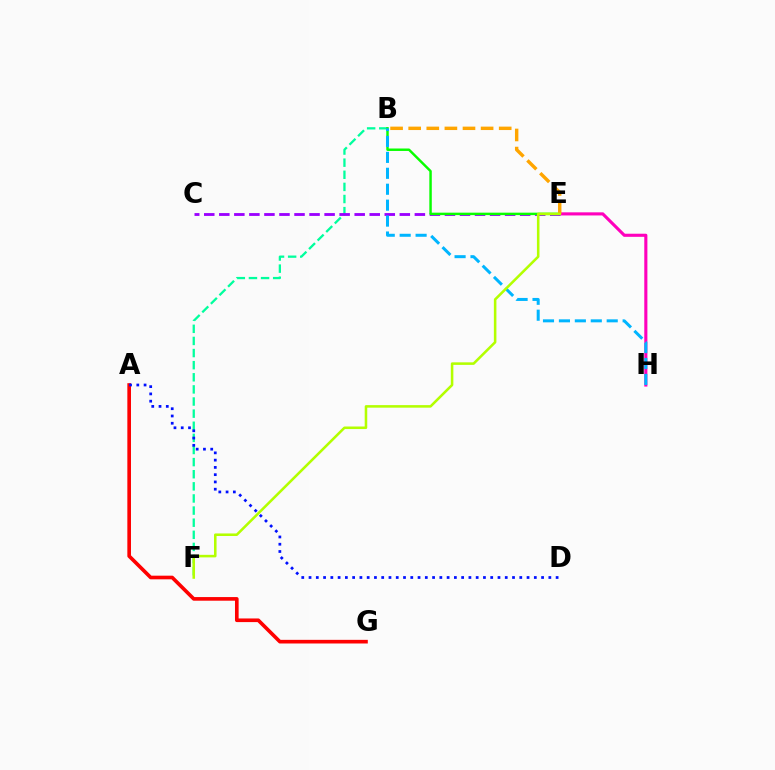{('E', 'H'): [{'color': '#ff00bd', 'line_style': 'solid', 'thickness': 2.24}], ('B', 'F'): [{'color': '#00ff9d', 'line_style': 'dashed', 'thickness': 1.65}], ('C', 'E'): [{'color': '#9b00ff', 'line_style': 'dashed', 'thickness': 2.04}], ('A', 'G'): [{'color': '#ff0000', 'line_style': 'solid', 'thickness': 2.62}], ('B', 'E'): [{'color': '#08ff00', 'line_style': 'solid', 'thickness': 1.77}, {'color': '#ffa500', 'line_style': 'dashed', 'thickness': 2.46}], ('A', 'D'): [{'color': '#0010ff', 'line_style': 'dotted', 'thickness': 1.97}], ('B', 'H'): [{'color': '#00b5ff', 'line_style': 'dashed', 'thickness': 2.16}], ('E', 'F'): [{'color': '#b3ff00', 'line_style': 'solid', 'thickness': 1.84}]}